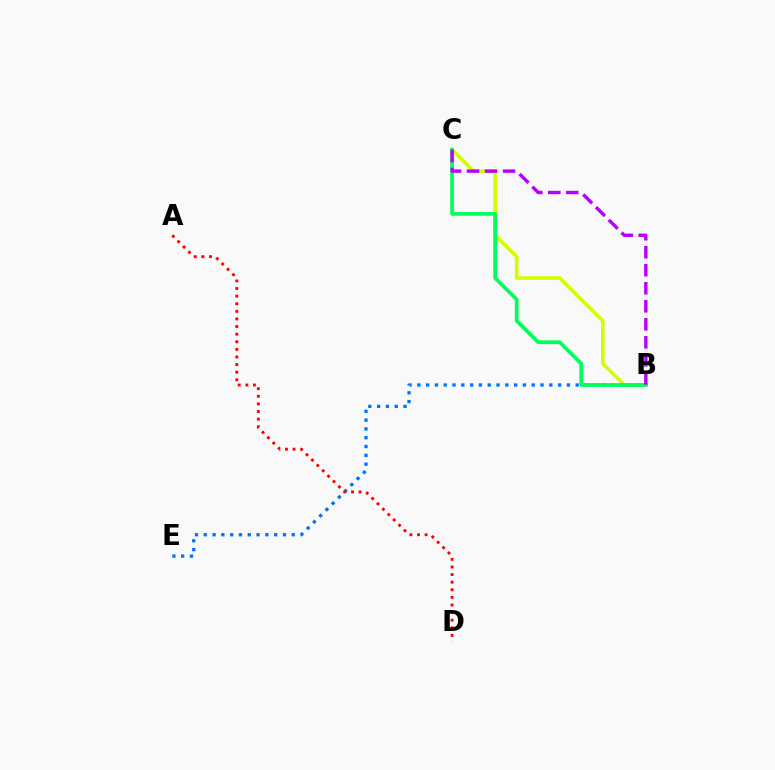{('B', 'C'): [{'color': '#d1ff00', 'line_style': 'solid', 'thickness': 2.6}, {'color': '#00ff5c', 'line_style': 'solid', 'thickness': 2.68}, {'color': '#b900ff', 'line_style': 'dashed', 'thickness': 2.45}], ('B', 'E'): [{'color': '#0074ff', 'line_style': 'dotted', 'thickness': 2.39}], ('A', 'D'): [{'color': '#ff0000', 'line_style': 'dotted', 'thickness': 2.07}]}